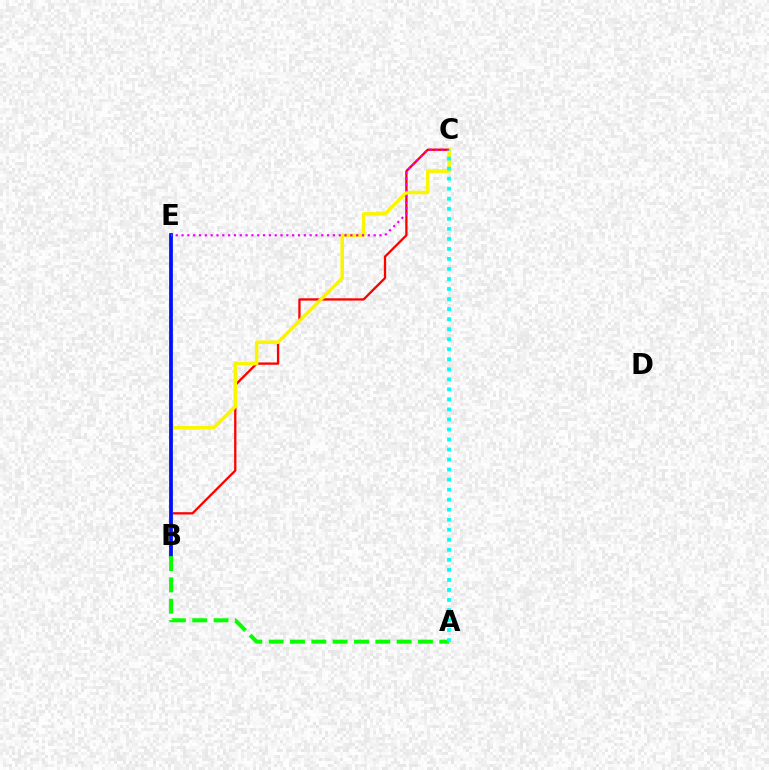{('B', 'C'): [{'color': '#ff0000', 'line_style': 'solid', 'thickness': 1.66}, {'color': '#fcf500', 'line_style': 'solid', 'thickness': 2.56}], ('B', 'E'): [{'color': '#0010ff', 'line_style': 'solid', 'thickness': 2.71}], ('C', 'E'): [{'color': '#ee00ff', 'line_style': 'dotted', 'thickness': 1.58}], ('A', 'B'): [{'color': '#08ff00', 'line_style': 'dashed', 'thickness': 2.9}], ('A', 'C'): [{'color': '#00fff6', 'line_style': 'dotted', 'thickness': 2.73}]}